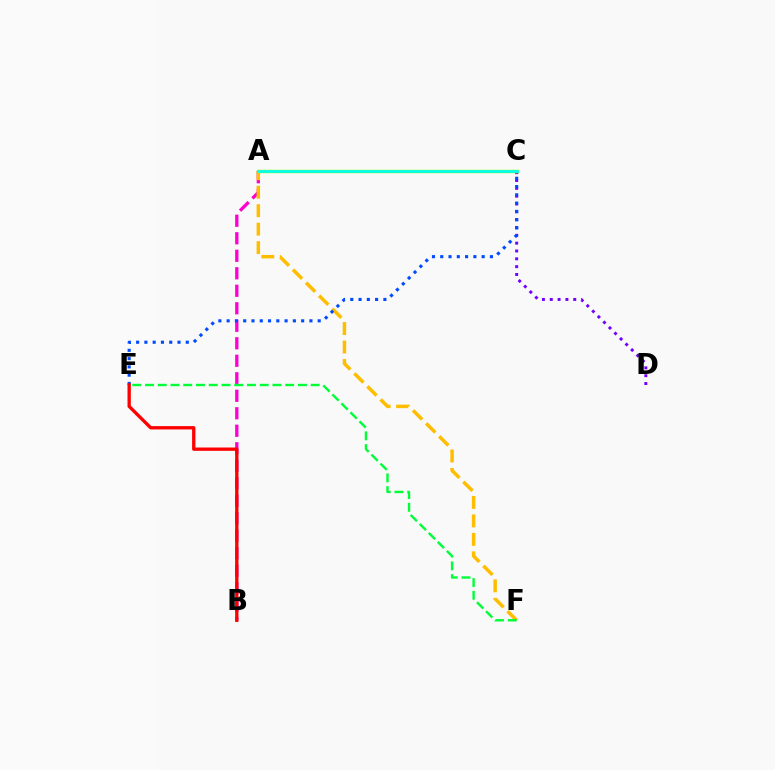{('C', 'D'): [{'color': '#7200ff', 'line_style': 'dotted', 'thickness': 2.13}], ('A', 'B'): [{'color': '#ff00cf', 'line_style': 'dashed', 'thickness': 2.38}], ('A', 'F'): [{'color': '#ffbd00', 'line_style': 'dashed', 'thickness': 2.51}], ('A', 'C'): [{'color': '#84ff00', 'line_style': 'solid', 'thickness': 2.45}, {'color': '#00fff6', 'line_style': 'solid', 'thickness': 1.9}], ('E', 'F'): [{'color': '#00ff39', 'line_style': 'dashed', 'thickness': 1.73}], ('C', 'E'): [{'color': '#004bff', 'line_style': 'dotted', 'thickness': 2.25}], ('B', 'E'): [{'color': '#ff0000', 'line_style': 'solid', 'thickness': 2.39}]}